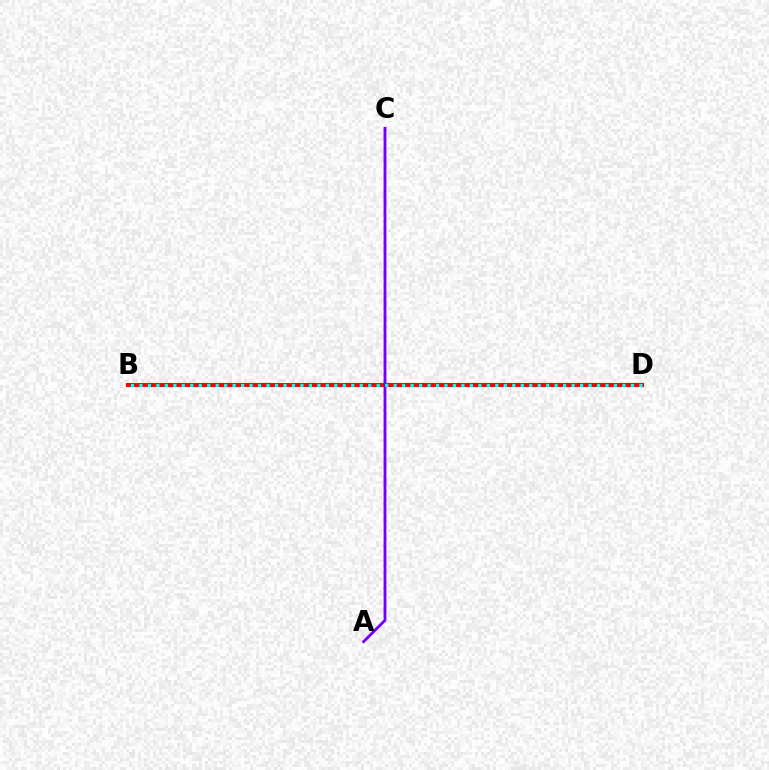{('B', 'D'): [{'color': '#84ff00', 'line_style': 'dotted', 'thickness': 1.55}, {'color': '#ff0000', 'line_style': 'solid', 'thickness': 2.95}, {'color': '#00fff6', 'line_style': 'dotted', 'thickness': 2.3}], ('A', 'C'): [{'color': '#7200ff', 'line_style': 'solid', 'thickness': 2.04}]}